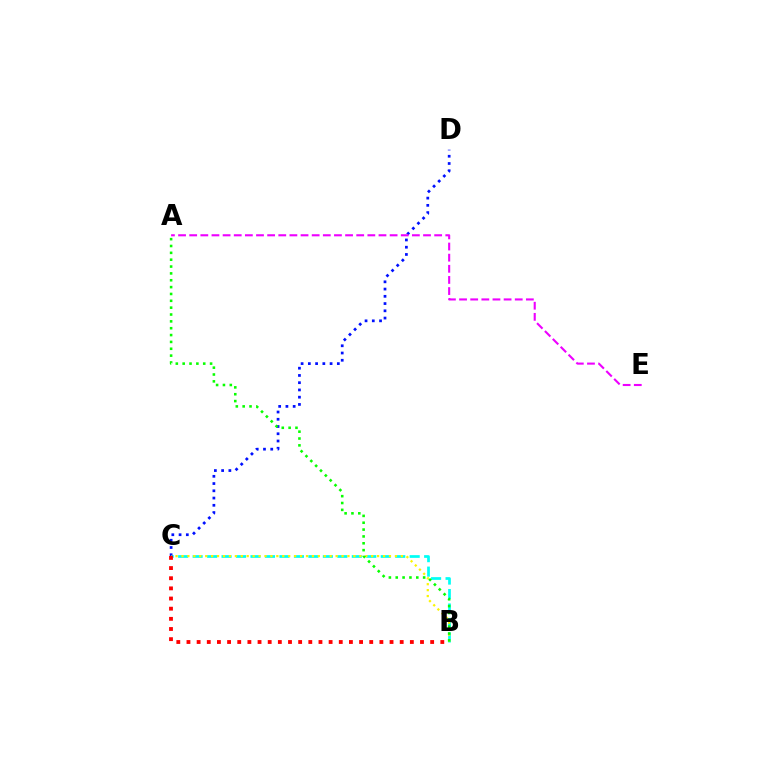{('B', 'C'): [{'color': '#00fff6', 'line_style': 'dashed', 'thickness': 1.97}, {'color': '#fcf500', 'line_style': 'dotted', 'thickness': 1.61}, {'color': '#ff0000', 'line_style': 'dotted', 'thickness': 2.76}], ('C', 'D'): [{'color': '#0010ff', 'line_style': 'dotted', 'thickness': 1.97}], ('A', 'E'): [{'color': '#ee00ff', 'line_style': 'dashed', 'thickness': 1.51}], ('A', 'B'): [{'color': '#08ff00', 'line_style': 'dotted', 'thickness': 1.86}]}